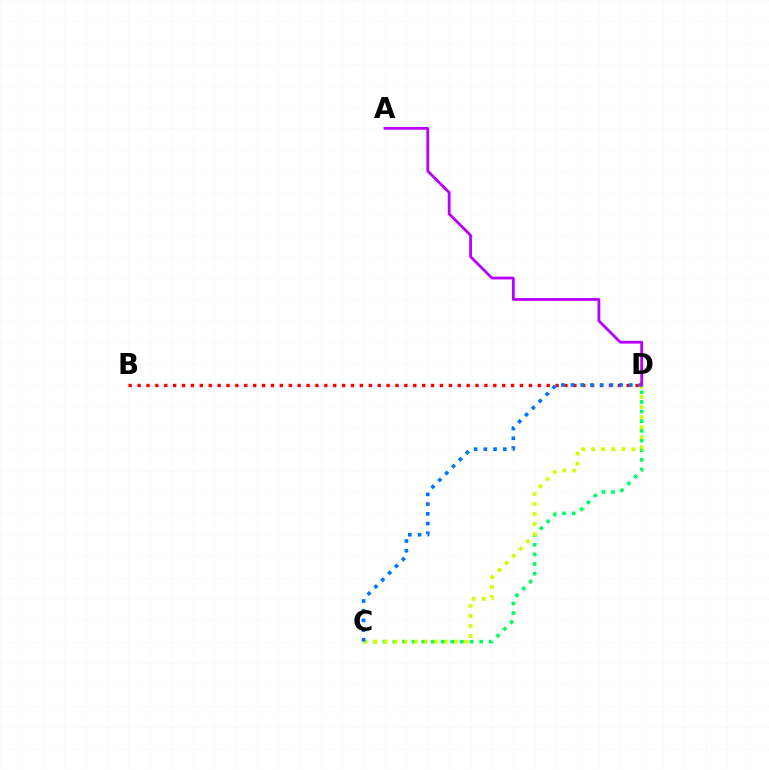{('C', 'D'): [{'color': '#00ff5c', 'line_style': 'dotted', 'thickness': 2.62}, {'color': '#d1ff00', 'line_style': 'dotted', 'thickness': 2.74}, {'color': '#0074ff', 'line_style': 'dotted', 'thickness': 2.64}], ('B', 'D'): [{'color': '#ff0000', 'line_style': 'dotted', 'thickness': 2.42}], ('A', 'D'): [{'color': '#b900ff', 'line_style': 'solid', 'thickness': 2.02}]}